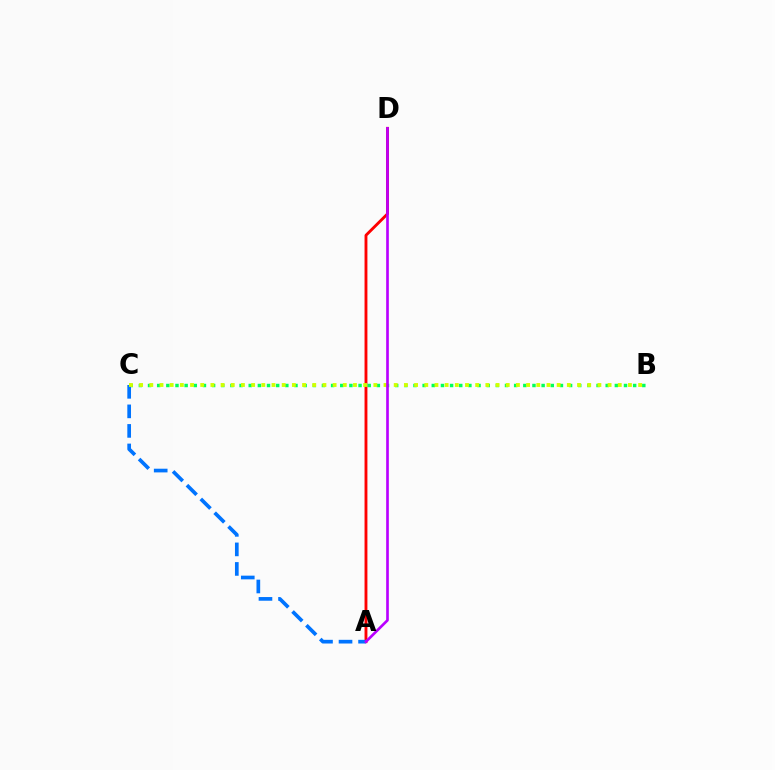{('A', 'D'): [{'color': '#ff0000', 'line_style': 'solid', 'thickness': 2.06}, {'color': '#b900ff', 'line_style': 'solid', 'thickness': 1.92}], ('B', 'C'): [{'color': '#00ff5c', 'line_style': 'dotted', 'thickness': 2.49}, {'color': '#d1ff00', 'line_style': 'dotted', 'thickness': 2.77}], ('A', 'C'): [{'color': '#0074ff', 'line_style': 'dashed', 'thickness': 2.65}]}